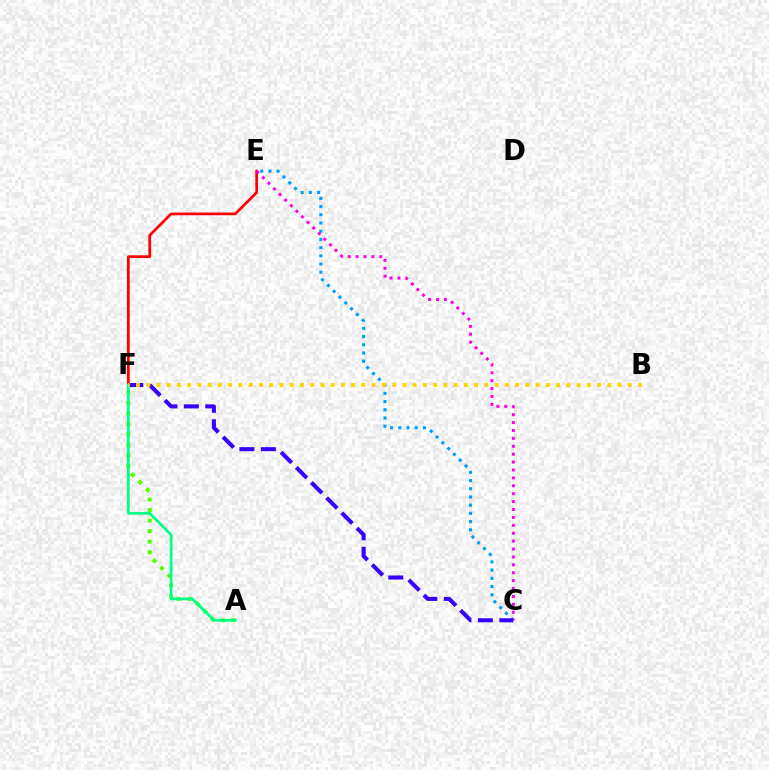{('C', 'E'): [{'color': '#009eff', 'line_style': 'dotted', 'thickness': 2.23}, {'color': '#ff00ed', 'line_style': 'dotted', 'thickness': 2.15}], ('E', 'F'): [{'color': '#ff0000', 'line_style': 'solid', 'thickness': 1.96}], ('A', 'F'): [{'color': '#4fff00', 'line_style': 'dotted', 'thickness': 2.87}, {'color': '#00ff86', 'line_style': 'solid', 'thickness': 1.97}], ('C', 'F'): [{'color': '#3700ff', 'line_style': 'dashed', 'thickness': 2.91}], ('B', 'F'): [{'color': '#ffd500', 'line_style': 'dotted', 'thickness': 2.78}]}